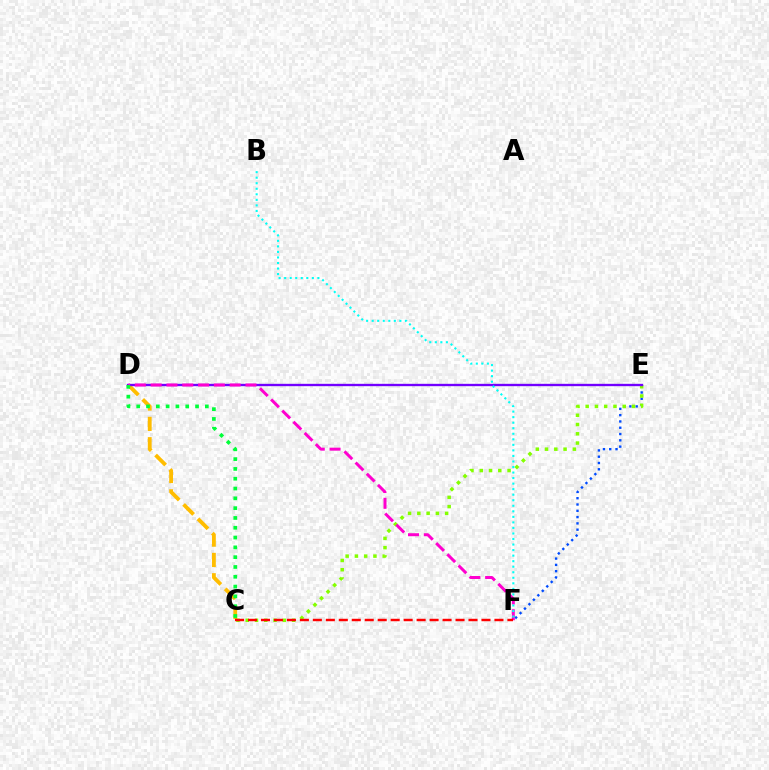{('C', 'D'): [{'color': '#ffbd00', 'line_style': 'dashed', 'thickness': 2.76}, {'color': '#00ff39', 'line_style': 'dotted', 'thickness': 2.66}], ('E', 'F'): [{'color': '#004bff', 'line_style': 'dotted', 'thickness': 1.71}], ('C', 'E'): [{'color': '#84ff00', 'line_style': 'dotted', 'thickness': 2.52}], ('D', 'E'): [{'color': '#7200ff', 'line_style': 'solid', 'thickness': 1.7}], ('D', 'F'): [{'color': '#ff00cf', 'line_style': 'dashed', 'thickness': 2.15}], ('C', 'F'): [{'color': '#ff0000', 'line_style': 'dashed', 'thickness': 1.76}], ('B', 'F'): [{'color': '#00fff6', 'line_style': 'dotted', 'thickness': 1.5}]}